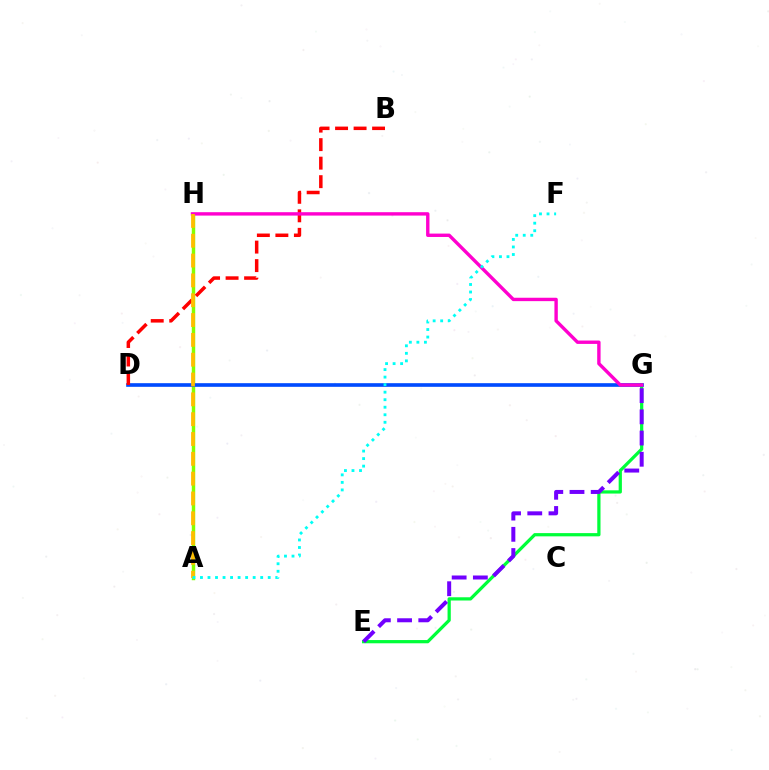{('A', 'H'): [{'color': '#84ff00', 'line_style': 'solid', 'thickness': 2.48}, {'color': '#ffbd00', 'line_style': 'dashed', 'thickness': 2.69}], ('E', 'G'): [{'color': '#00ff39', 'line_style': 'solid', 'thickness': 2.33}, {'color': '#7200ff', 'line_style': 'dashed', 'thickness': 2.88}], ('D', 'G'): [{'color': '#004bff', 'line_style': 'solid', 'thickness': 2.62}], ('B', 'D'): [{'color': '#ff0000', 'line_style': 'dashed', 'thickness': 2.52}], ('G', 'H'): [{'color': '#ff00cf', 'line_style': 'solid', 'thickness': 2.44}], ('A', 'F'): [{'color': '#00fff6', 'line_style': 'dotted', 'thickness': 2.05}]}